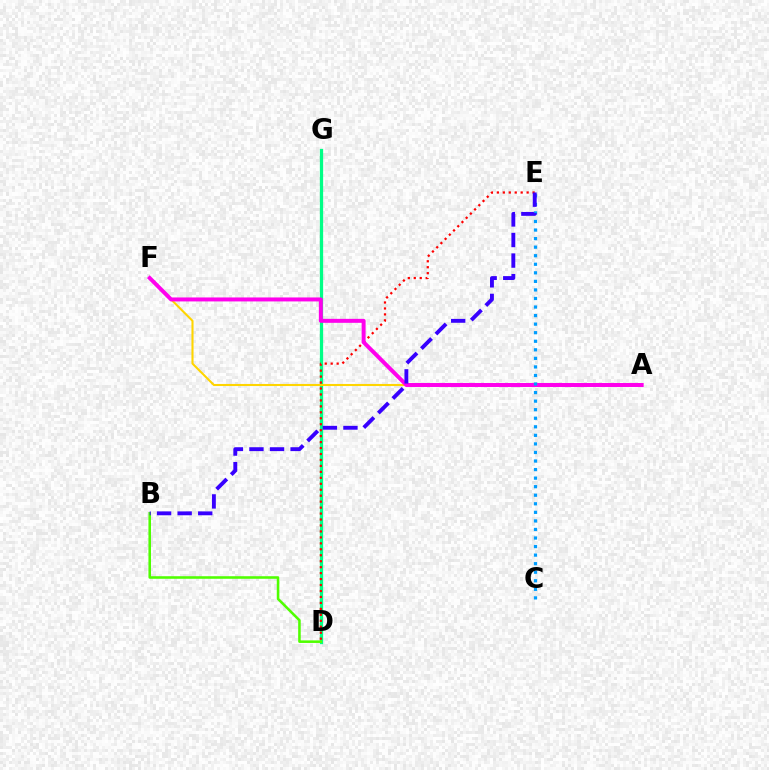{('D', 'G'): [{'color': '#00ff86', 'line_style': 'solid', 'thickness': 2.36}], ('B', 'D'): [{'color': '#4fff00', 'line_style': 'solid', 'thickness': 1.84}], ('A', 'F'): [{'color': '#ffd500', 'line_style': 'solid', 'thickness': 1.5}, {'color': '#ff00ed', 'line_style': 'solid', 'thickness': 2.86}], ('D', 'E'): [{'color': '#ff0000', 'line_style': 'dotted', 'thickness': 1.62}], ('C', 'E'): [{'color': '#009eff', 'line_style': 'dotted', 'thickness': 2.32}], ('B', 'E'): [{'color': '#3700ff', 'line_style': 'dashed', 'thickness': 2.79}]}